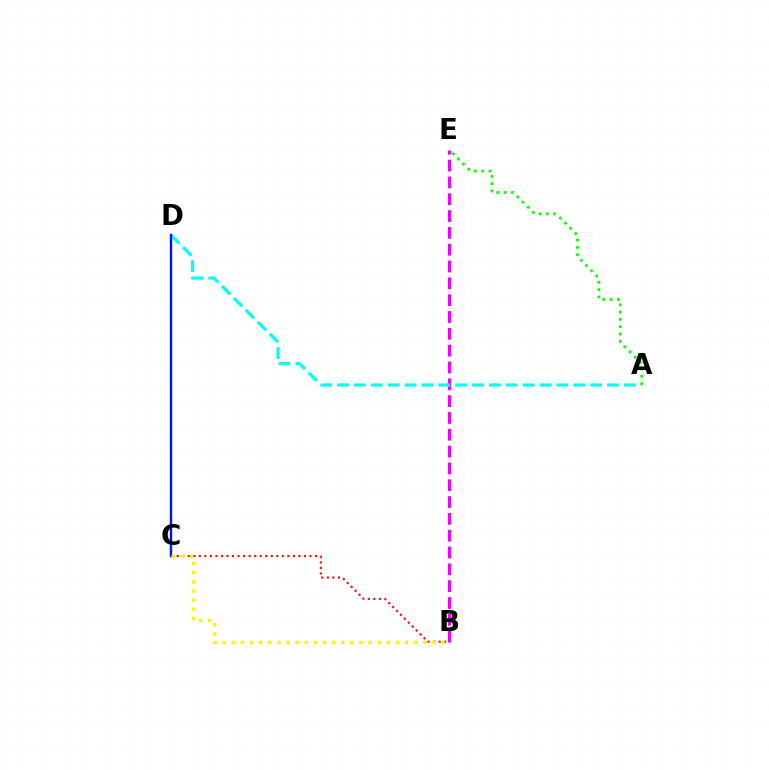{('B', 'E'): [{'color': '#ee00ff', 'line_style': 'dashed', 'thickness': 2.29}], ('A', 'E'): [{'color': '#08ff00', 'line_style': 'dotted', 'thickness': 1.99}], ('A', 'D'): [{'color': '#00fff6', 'line_style': 'dashed', 'thickness': 2.29}], ('C', 'D'): [{'color': '#0010ff', 'line_style': 'solid', 'thickness': 1.72}], ('B', 'C'): [{'color': '#ff0000', 'line_style': 'dotted', 'thickness': 1.5}, {'color': '#fcf500', 'line_style': 'dotted', 'thickness': 2.48}]}